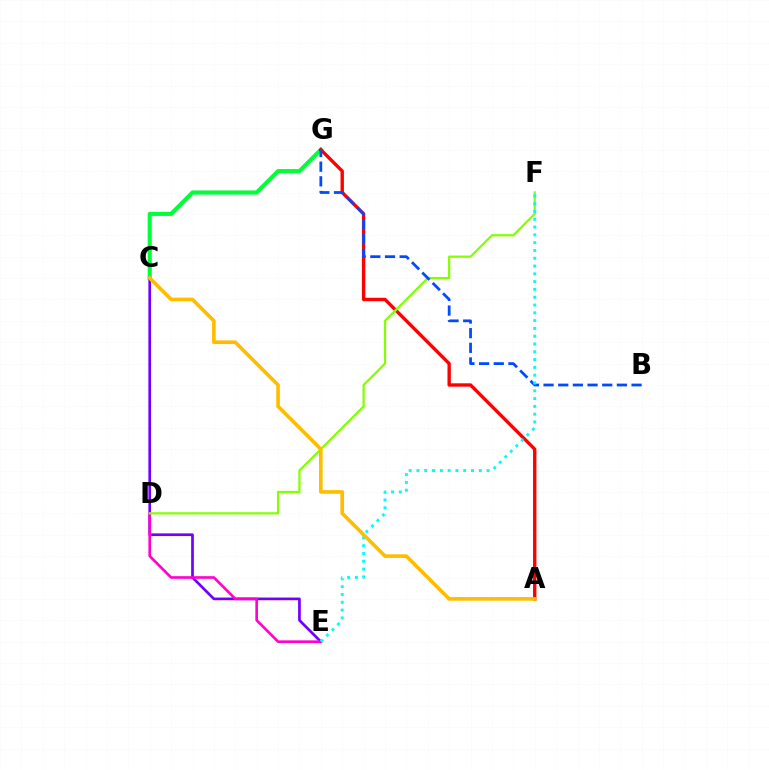{('C', 'G'): [{'color': '#00ff39', 'line_style': 'solid', 'thickness': 2.95}], ('C', 'E'): [{'color': '#7200ff', 'line_style': 'solid', 'thickness': 1.94}], ('D', 'E'): [{'color': '#ff00cf', 'line_style': 'solid', 'thickness': 1.89}], ('A', 'G'): [{'color': '#ff0000', 'line_style': 'solid', 'thickness': 2.43}], ('D', 'F'): [{'color': '#84ff00', 'line_style': 'solid', 'thickness': 1.61}], ('B', 'G'): [{'color': '#004bff', 'line_style': 'dashed', 'thickness': 1.99}], ('E', 'F'): [{'color': '#00fff6', 'line_style': 'dotted', 'thickness': 2.12}], ('A', 'C'): [{'color': '#ffbd00', 'line_style': 'solid', 'thickness': 2.63}]}